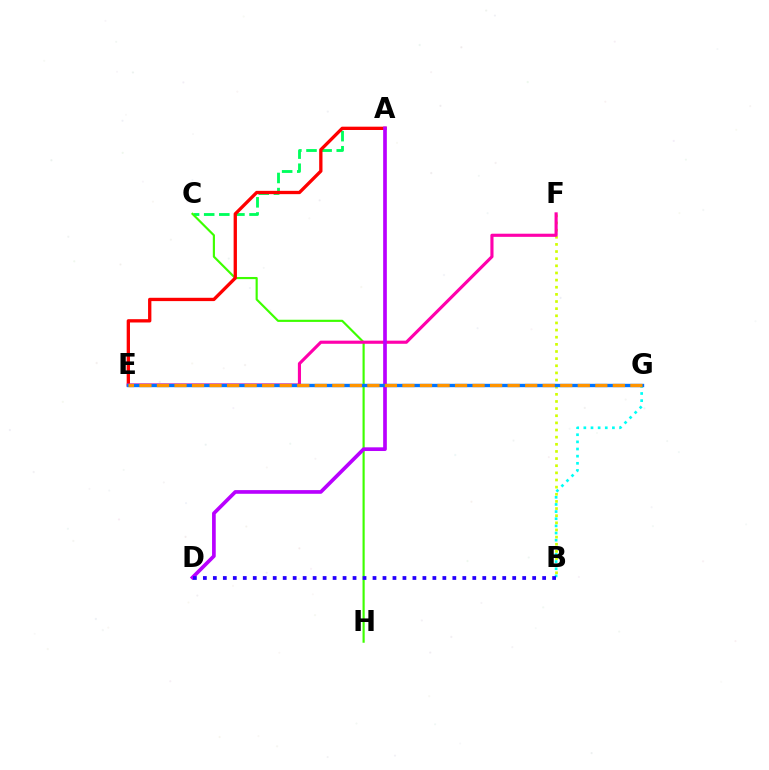{('A', 'C'): [{'color': '#00ff5c', 'line_style': 'dashed', 'thickness': 2.05}], ('C', 'H'): [{'color': '#3dff00', 'line_style': 'solid', 'thickness': 1.56}], ('B', 'G'): [{'color': '#00fff6', 'line_style': 'dotted', 'thickness': 1.94}], ('B', 'F'): [{'color': '#d1ff00', 'line_style': 'dotted', 'thickness': 1.94}], ('A', 'E'): [{'color': '#ff0000', 'line_style': 'solid', 'thickness': 2.38}], ('E', 'F'): [{'color': '#ff00ac', 'line_style': 'solid', 'thickness': 2.25}], ('A', 'D'): [{'color': '#b900ff', 'line_style': 'solid', 'thickness': 2.65}], ('B', 'D'): [{'color': '#2500ff', 'line_style': 'dotted', 'thickness': 2.71}], ('E', 'G'): [{'color': '#0074ff', 'line_style': 'solid', 'thickness': 2.43}, {'color': '#ff9400', 'line_style': 'dashed', 'thickness': 2.38}]}